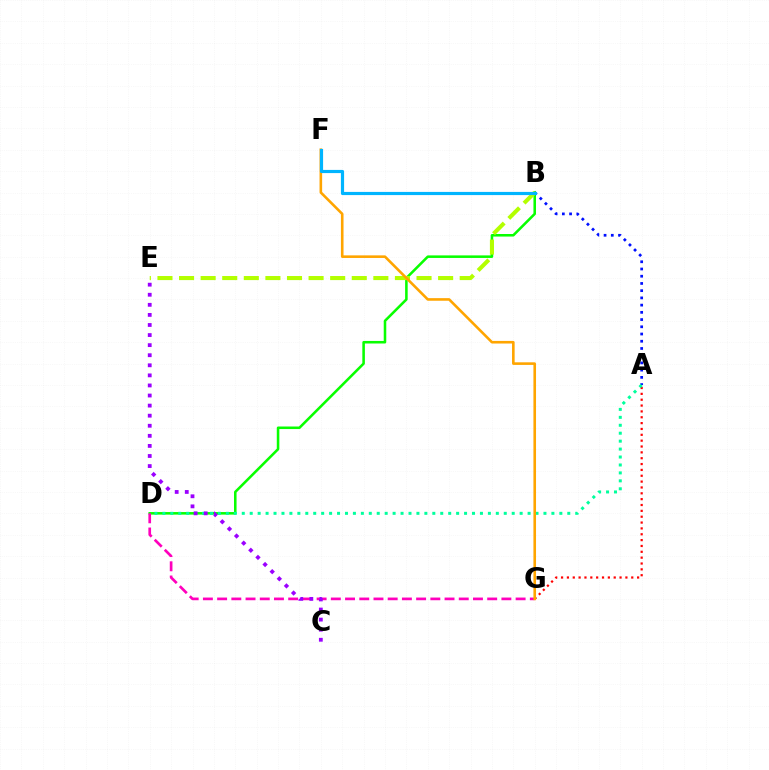{('B', 'D'): [{'color': '#08ff00', 'line_style': 'solid', 'thickness': 1.84}], ('A', 'G'): [{'color': '#ff0000', 'line_style': 'dotted', 'thickness': 1.59}], ('A', 'B'): [{'color': '#0010ff', 'line_style': 'dotted', 'thickness': 1.96}], ('A', 'D'): [{'color': '#00ff9d', 'line_style': 'dotted', 'thickness': 2.16}], ('D', 'G'): [{'color': '#ff00bd', 'line_style': 'dashed', 'thickness': 1.93}], ('B', 'E'): [{'color': '#b3ff00', 'line_style': 'dashed', 'thickness': 2.93}], ('F', 'G'): [{'color': '#ffa500', 'line_style': 'solid', 'thickness': 1.87}], ('B', 'F'): [{'color': '#00b5ff', 'line_style': 'solid', 'thickness': 2.29}], ('C', 'E'): [{'color': '#9b00ff', 'line_style': 'dotted', 'thickness': 2.74}]}